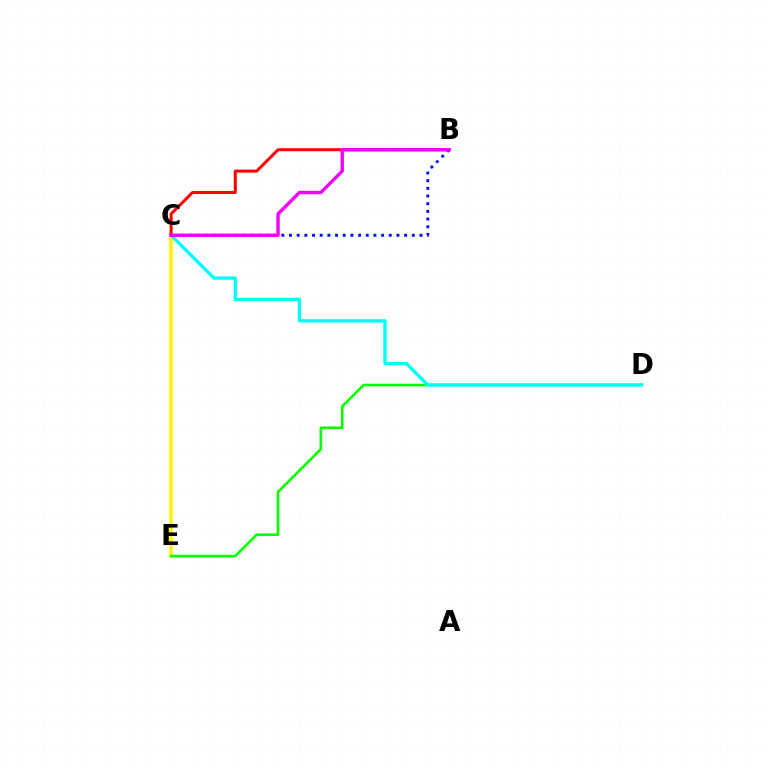{('C', 'E'): [{'color': '#fcf500', 'line_style': 'solid', 'thickness': 2.58}], ('D', 'E'): [{'color': '#08ff00', 'line_style': 'solid', 'thickness': 1.89}], ('B', 'C'): [{'color': '#0010ff', 'line_style': 'dotted', 'thickness': 2.09}, {'color': '#ff0000', 'line_style': 'solid', 'thickness': 2.16}, {'color': '#ee00ff', 'line_style': 'solid', 'thickness': 2.43}], ('C', 'D'): [{'color': '#00fff6', 'line_style': 'solid', 'thickness': 2.41}]}